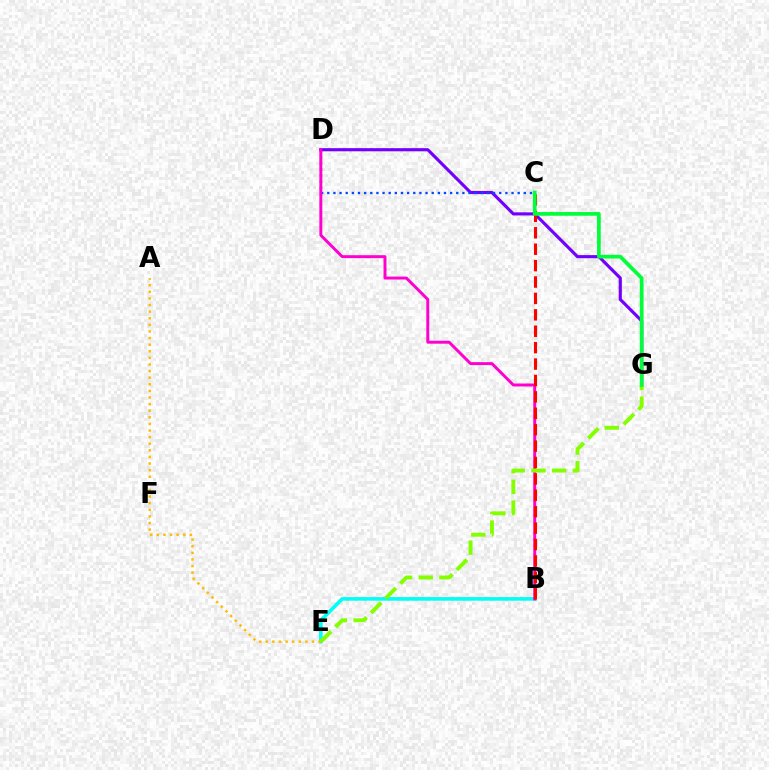{('D', 'G'): [{'color': '#7200ff', 'line_style': 'solid', 'thickness': 2.25}], ('B', 'E'): [{'color': '#00fff6', 'line_style': 'solid', 'thickness': 2.61}], ('C', 'D'): [{'color': '#004bff', 'line_style': 'dotted', 'thickness': 1.67}], ('B', 'D'): [{'color': '#ff00cf', 'line_style': 'solid', 'thickness': 2.13}], ('B', 'C'): [{'color': '#ff0000', 'line_style': 'dashed', 'thickness': 2.23}], ('A', 'E'): [{'color': '#ffbd00', 'line_style': 'dotted', 'thickness': 1.79}], ('E', 'G'): [{'color': '#84ff00', 'line_style': 'dashed', 'thickness': 2.81}], ('C', 'G'): [{'color': '#00ff39', 'line_style': 'solid', 'thickness': 2.67}]}